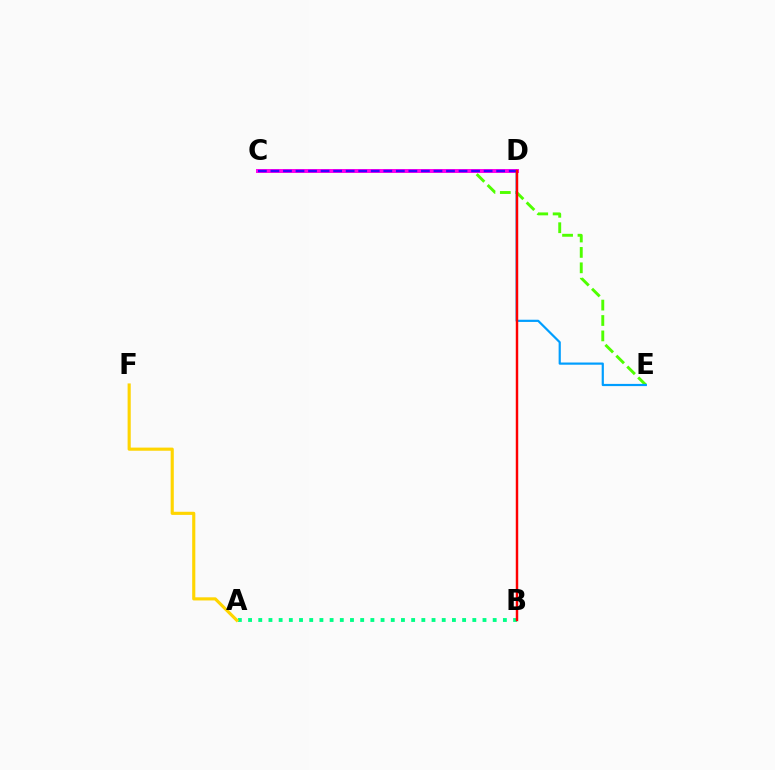{('C', 'E'): [{'color': '#4fff00', 'line_style': 'dashed', 'thickness': 2.09}], ('C', 'D'): [{'color': '#ff00ed', 'line_style': 'solid', 'thickness': 2.85}, {'color': '#3700ff', 'line_style': 'dashed', 'thickness': 1.7}], ('A', 'B'): [{'color': '#00ff86', 'line_style': 'dotted', 'thickness': 2.77}], ('D', 'E'): [{'color': '#009eff', 'line_style': 'solid', 'thickness': 1.58}], ('A', 'F'): [{'color': '#ffd500', 'line_style': 'solid', 'thickness': 2.26}], ('B', 'D'): [{'color': '#ff0000', 'line_style': 'solid', 'thickness': 1.76}]}